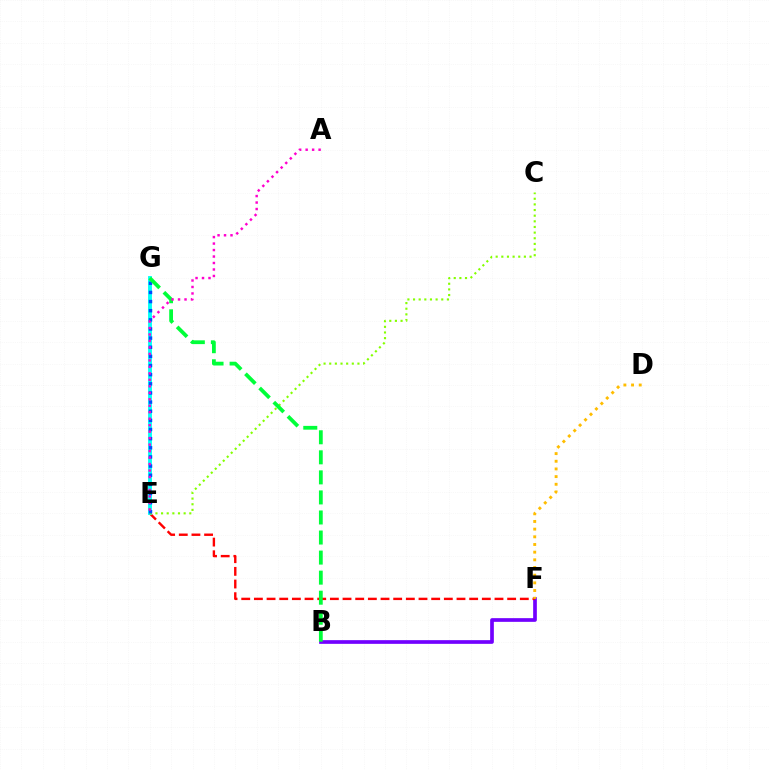{('B', 'F'): [{'color': '#7200ff', 'line_style': 'solid', 'thickness': 2.65}], ('E', 'F'): [{'color': '#ff0000', 'line_style': 'dashed', 'thickness': 1.72}], ('E', 'G'): [{'color': '#00fff6', 'line_style': 'solid', 'thickness': 2.78}, {'color': '#004bff', 'line_style': 'dotted', 'thickness': 2.48}], ('C', 'E'): [{'color': '#84ff00', 'line_style': 'dotted', 'thickness': 1.53}], ('D', 'F'): [{'color': '#ffbd00', 'line_style': 'dotted', 'thickness': 2.08}], ('B', 'G'): [{'color': '#00ff39', 'line_style': 'dashed', 'thickness': 2.72}], ('A', 'E'): [{'color': '#ff00cf', 'line_style': 'dotted', 'thickness': 1.76}]}